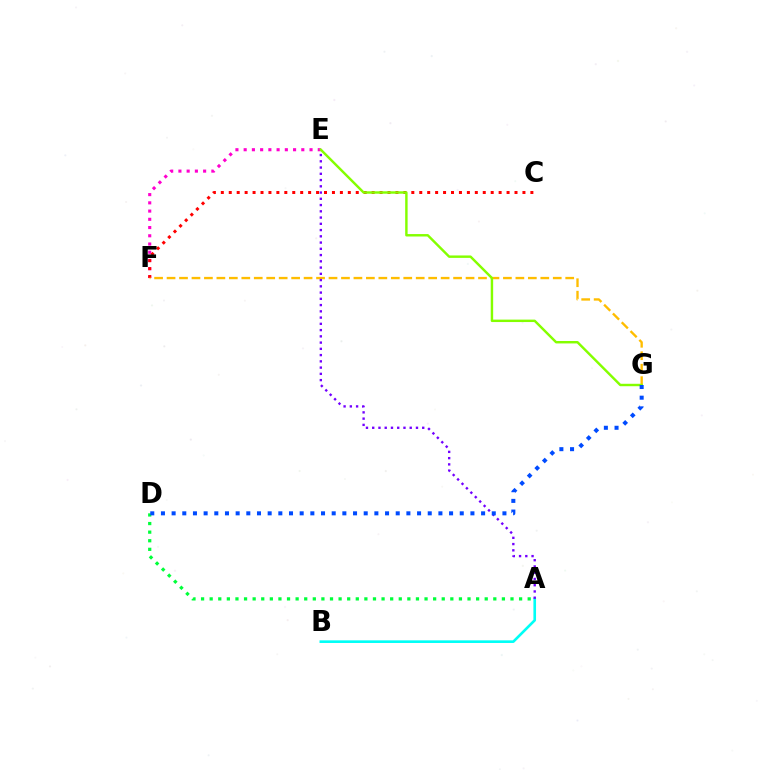{('A', 'B'): [{'color': '#00fff6', 'line_style': 'solid', 'thickness': 1.89}], ('A', 'D'): [{'color': '#00ff39', 'line_style': 'dotted', 'thickness': 2.34}], ('E', 'F'): [{'color': '#ff00cf', 'line_style': 'dotted', 'thickness': 2.24}], ('C', 'F'): [{'color': '#ff0000', 'line_style': 'dotted', 'thickness': 2.16}], ('F', 'G'): [{'color': '#ffbd00', 'line_style': 'dashed', 'thickness': 1.69}], ('A', 'E'): [{'color': '#7200ff', 'line_style': 'dotted', 'thickness': 1.7}], ('E', 'G'): [{'color': '#84ff00', 'line_style': 'solid', 'thickness': 1.75}], ('D', 'G'): [{'color': '#004bff', 'line_style': 'dotted', 'thickness': 2.9}]}